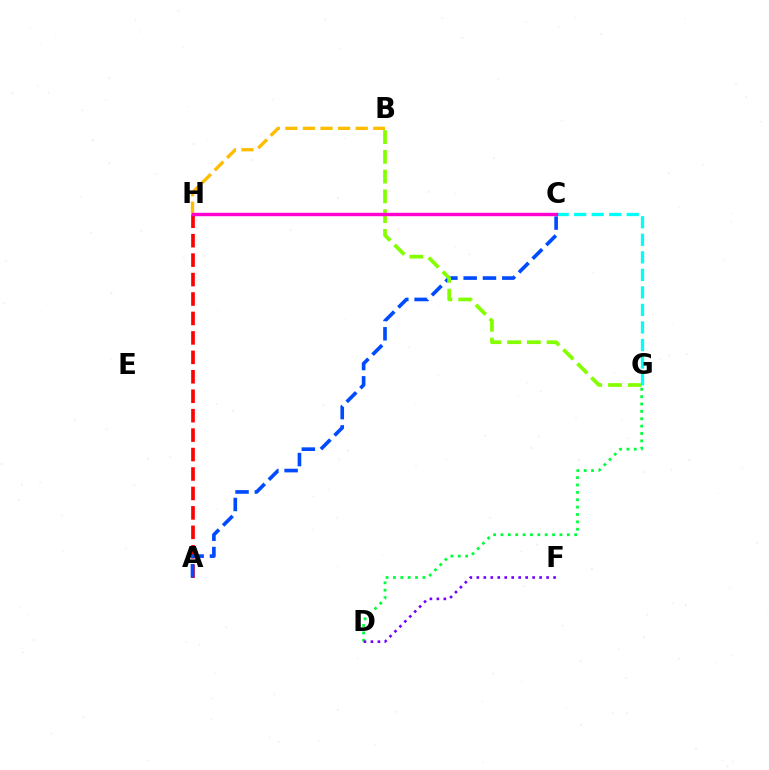{('D', 'G'): [{'color': '#00ff39', 'line_style': 'dotted', 'thickness': 2.0}], ('B', 'H'): [{'color': '#ffbd00', 'line_style': 'dashed', 'thickness': 2.39}], ('A', 'H'): [{'color': '#ff0000', 'line_style': 'dashed', 'thickness': 2.64}], ('A', 'C'): [{'color': '#004bff', 'line_style': 'dashed', 'thickness': 2.62}], ('B', 'G'): [{'color': '#84ff00', 'line_style': 'dashed', 'thickness': 2.69}], ('D', 'F'): [{'color': '#7200ff', 'line_style': 'dotted', 'thickness': 1.89}], ('C', 'G'): [{'color': '#00fff6', 'line_style': 'dashed', 'thickness': 2.38}], ('C', 'H'): [{'color': '#ff00cf', 'line_style': 'solid', 'thickness': 2.46}]}